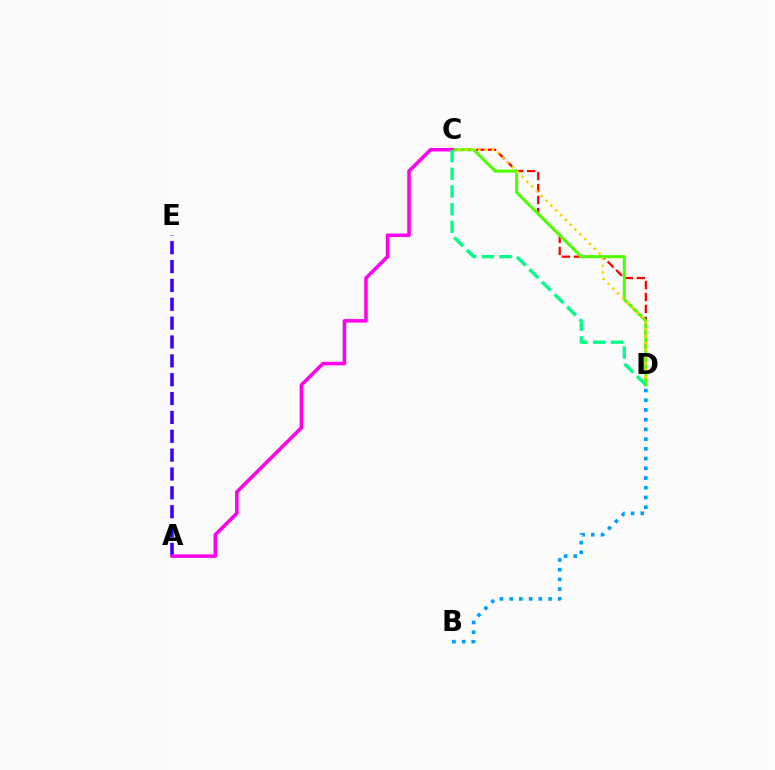{('A', 'E'): [{'color': '#3700ff', 'line_style': 'dashed', 'thickness': 2.56}], ('C', 'D'): [{'color': '#ff0000', 'line_style': 'dashed', 'thickness': 1.63}, {'color': '#4fff00', 'line_style': 'solid', 'thickness': 2.19}, {'color': '#ffd500', 'line_style': 'dotted', 'thickness': 1.85}, {'color': '#00ff86', 'line_style': 'dashed', 'thickness': 2.4}], ('B', 'D'): [{'color': '#009eff', 'line_style': 'dotted', 'thickness': 2.64}], ('A', 'C'): [{'color': '#ff00ed', 'line_style': 'solid', 'thickness': 2.54}]}